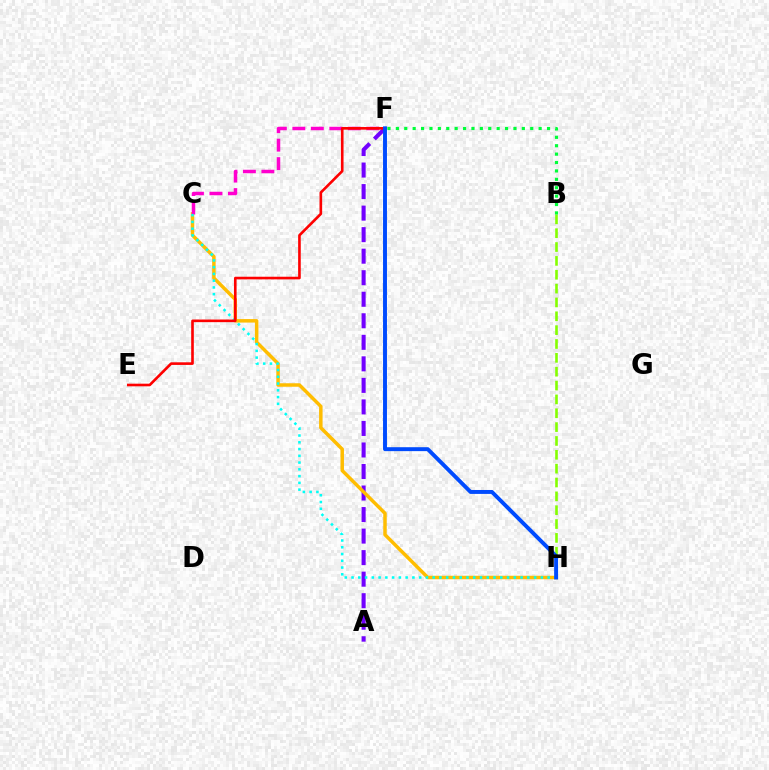{('A', 'F'): [{'color': '#7200ff', 'line_style': 'dashed', 'thickness': 2.93}], ('C', 'H'): [{'color': '#ffbd00', 'line_style': 'solid', 'thickness': 2.51}, {'color': '#00fff6', 'line_style': 'dotted', 'thickness': 1.84}], ('C', 'F'): [{'color': '#ff00cf', 'line_style': 'dashed', 'thickness': 2.51}], ('B', 'H'): [{'color': '#84ff00', 'line_style': 'dashed', 'thickness': 1.88}], ('B', 'F'): [{'color': '#00ff39', 'line_style': 'dotted', 'thickness': 2.28}], ('E', 'F'): [{'color': '#ff0000', 'line_style': 'solid', 'thickness': 1.89}], ('F', 'H'): [{'color': '#004bff', 'line_style': 'solid', 'thickness': 2.83}]}